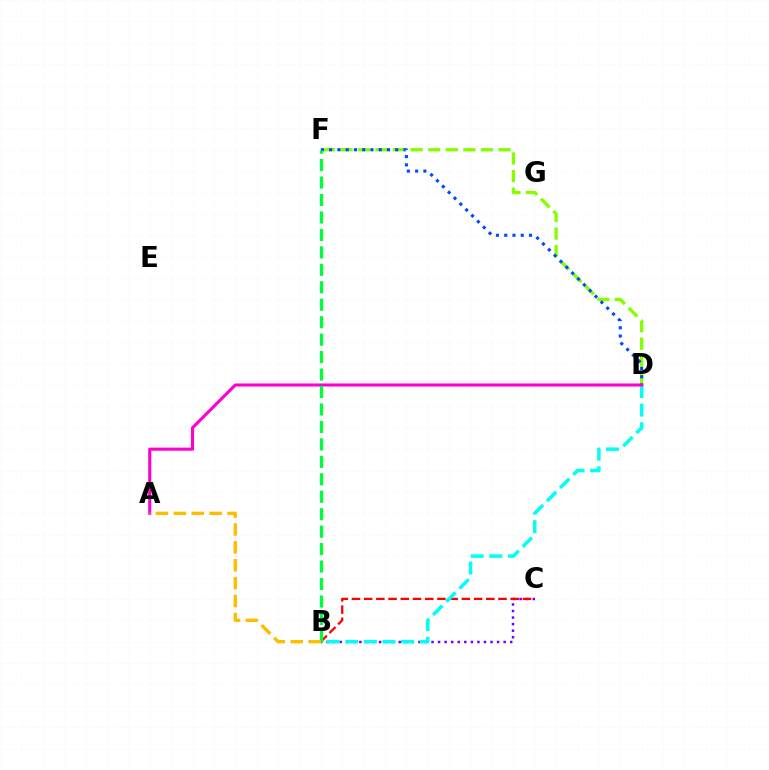{('D', 'F'): [{'color': '#84ff00', 'line_style': 'dashed', 'thickness': 2.39}, {'color': '#004bff', 'line_style': 'dotted', 'thickness': 2.24}], ('B', 'C'): [{'color': '#7200ff', 'line_style': 'dotted', 'thickness': 1.78}, {'color': '#ff0000', 'line_style': 'dashed', 'thickness': 1.66}], ('B', 'D'): [{'color': '#00fff6', 'line_style': 'dashed', 'thickness': 2.53}], ('A', 'D'): [{'color': '#ff00cf', 'line_style': 'solid', 'thickness': 2.22}], ('B', 'F'): [{'color': '#00ff39', 'line_style': 'dashed', 'thickness': 2.37}], ('A', 'B'): [{'color': '#ffbd00', 'line_style': 'dashed', 'thickness': 2.43}]}